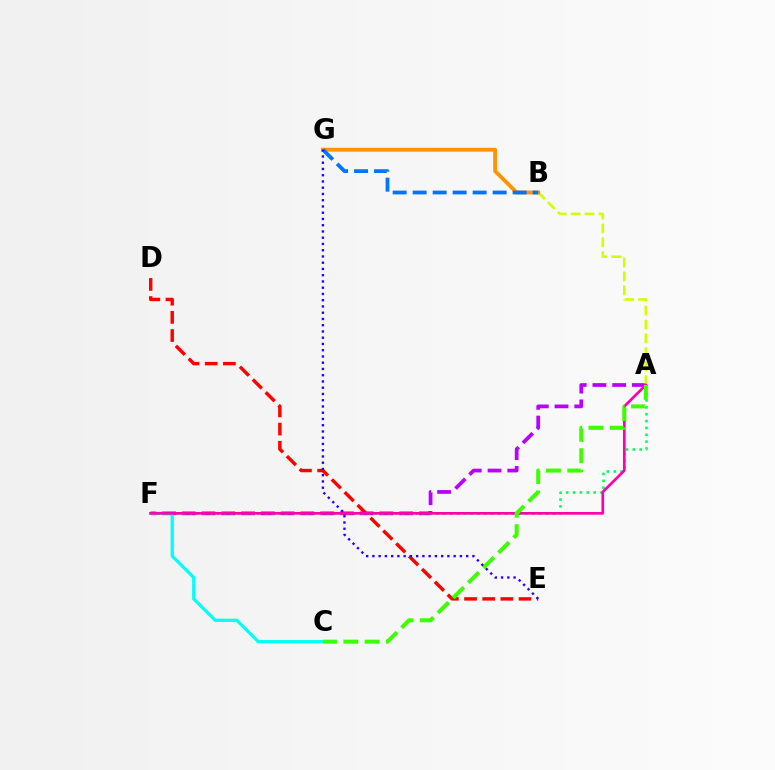{('A', 'F'): [{'color': '#b900ff', 'line_style': 'dashed', 'thickness': 2.68}, {'color': '#00ff5c', 'line_style': 'dotted', 'thickness': 1.86}, {'color': '#ff00ac', 'line_style': 'solid', 'thickness': 1.92}], ('A', 'B'): [{'color': '#d1ff00', 'line_style': 'dashed', 'thickness': 1.89}], ('B', 'G'): [{'color': '#ff9400', 'line_style': 'solid', 'thickness': 2.8}, {'color': '#0074ff', 'line_style': 'dashed', 'thickness': 2.72}], ('C', 'F'): [{'color': '#00fff6', 'line_style': 'solid', 'thickness': 2.32}], ('D', 'E'): [{'color': '#ff0000', 'line_style': 'dashed', 'thickness': 2.47}], ('A', 'C'): [{'color': '#3dff00', 'line_style': 'dashed', 'thickness': 2.9}], ('E', 'G'): [{'color': '#2500ff', 'line_style': 'dotted', 'thickness': 1.7}]}